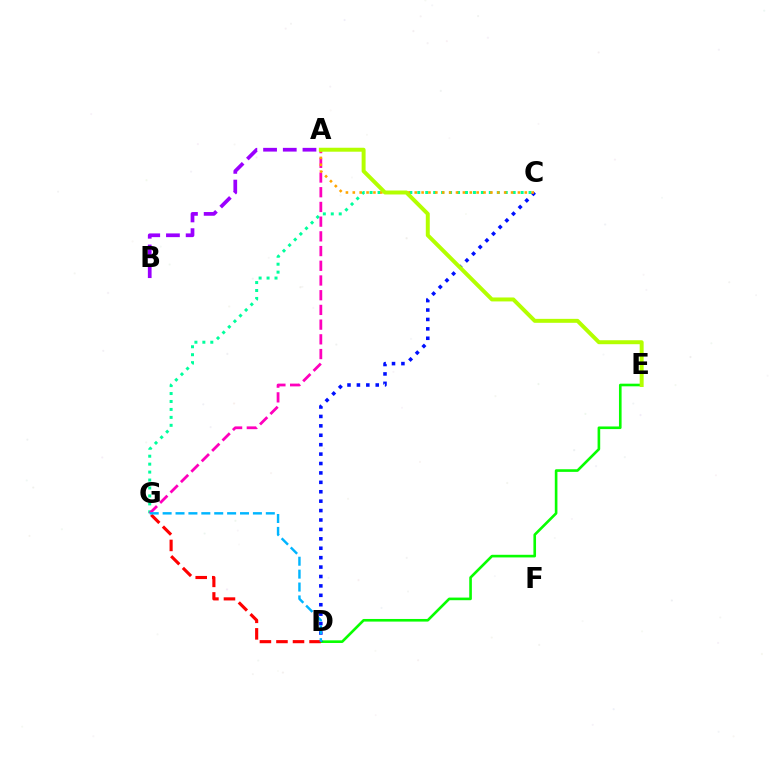{('C', 'G'): [{'color': '#00ff9d', 'line_style': 'dotted', 'thickness': 2.16}], ('D', 'E'): [{'color': '#08ff00', 'line_style': 'solid', 'thickness': 1.89}], ('C', 'D'): [{'color': '#0010ff', 'line_style': 'dotted', 'thickness': 2.56}], ('A', 'G'): [{'color': '#ff00bd', 'line_style': 'dashed', 'thickness': 2.0}], ('A', 'B'): [{'color': '#9b00ff', 'line_style': 'dashed', 'thickness': 2.68}], ('D', 'G'): [{'color': '#ff0000', 'line_style': 'dashed', 'thickness': 2.25}, {'color': '#00b5ff', 'line_style': 'dashed', 'thickness': 1.75}], ('A', 'C'): [{'color': '#ffa500', 'line_style': 'dotted', 'thickness': 1.87}], ('A', 'E'): [{'color': '#b3ff00', 'line_style': 'solid', 'thickness': 2.85}]}